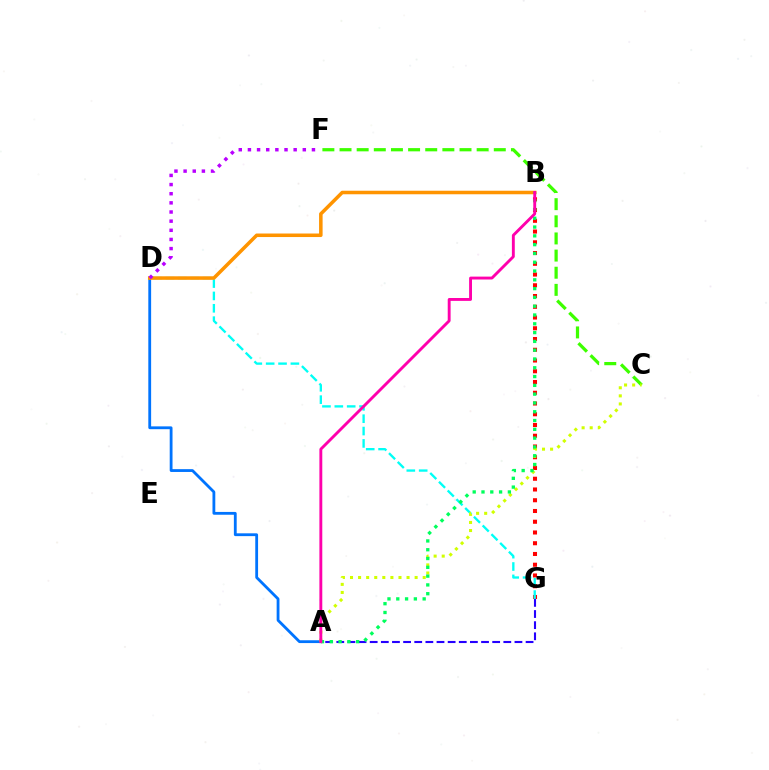{('C', 'F'): [{'color': '#3dff00', 'line_style': 'dashed', 'thickness': 2.33}], ('B', 'G'): [{'color': '#ff0000', 'line_style': 'dotted', 'thickness': 2.92}], ('D', 'G'): [{'color': '#00fff6', 'line_style': 'dashed', 'thickness': 1.68}], ('A', 'D'): [{'color': '#0074ff', 'line_style': 'solid', 'thickness': 2.02}], ('B', 'D'): [{'color': '#ff9400', 'line_style': 'solid', 'thickness': 2.54}], ('A', 'G'): [{'color': '#2500ff', 'line_style': 'dashed', 'thickness': 1.51}], ('A', 'C'): [{'color': '#d1ff00', 'line_style': 'dotted', 'thickness': 2.19}], ('A', 'B'): [{'color': '#00ff5c', 'line_style': 'dotted', 'thickness': 2.39}, {'color': '#ff00ac', 'line_style': 'solid', 'thickness': 2.08}], ('D', 'F'): [{'color': '#b900ff', 'line_style': 'dotted', 'thickness': 2.49}]}